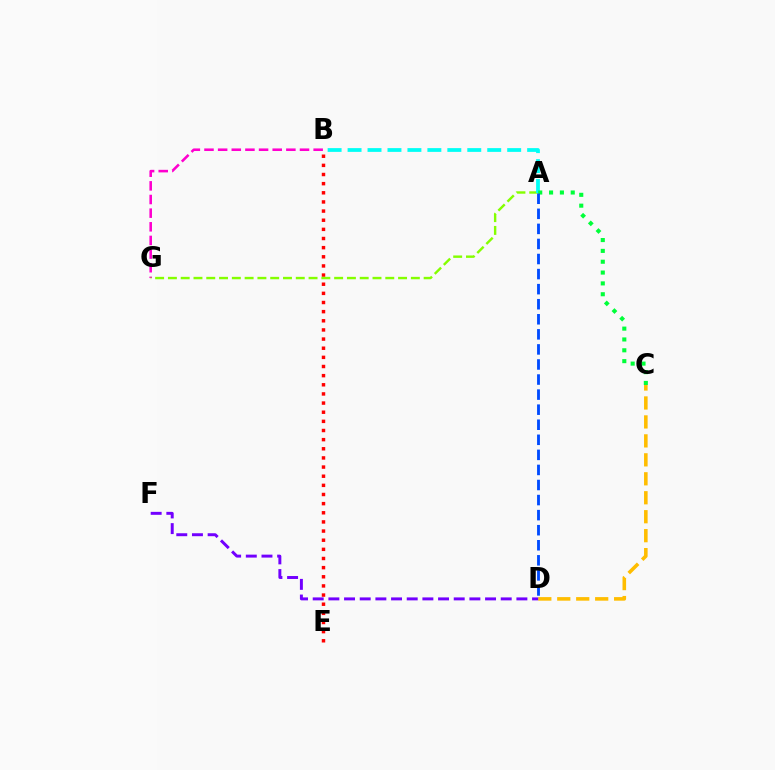{('B', 'E'): [{'color': '#ff0000', 'line_style': 'dotted', 'thickness': 2.48}], ('B', 'G'): [{'color': '#ff00cf', 'line_style': 'dashed', 'thickness': 1.85}], ('A', 'G'): [{'color': '#84ff00', 'line_style': 'dashed', 'thickness': 1.74}], ('A', 'B'): [{'color': '#00fff6', 'line_style': 'dashed', 'thickness': 2.71}], ('C', 'D'): [{'color': '#ffbd00', 'line_style': 'dashed', 'thickness': 2.58}], ('A', 'C'): [{'color': '#00ff39', 'line_style': 'dotted', 'thickness': 2.94}], ('A', 'D'): [{'color': '#004bff', 'line_style': 'dashed', 'thickness': 2.05}], ('D', 'F'): [{'color': '#7200ff', 'line_style': 'dashed', 'thickness': 2.13}]}